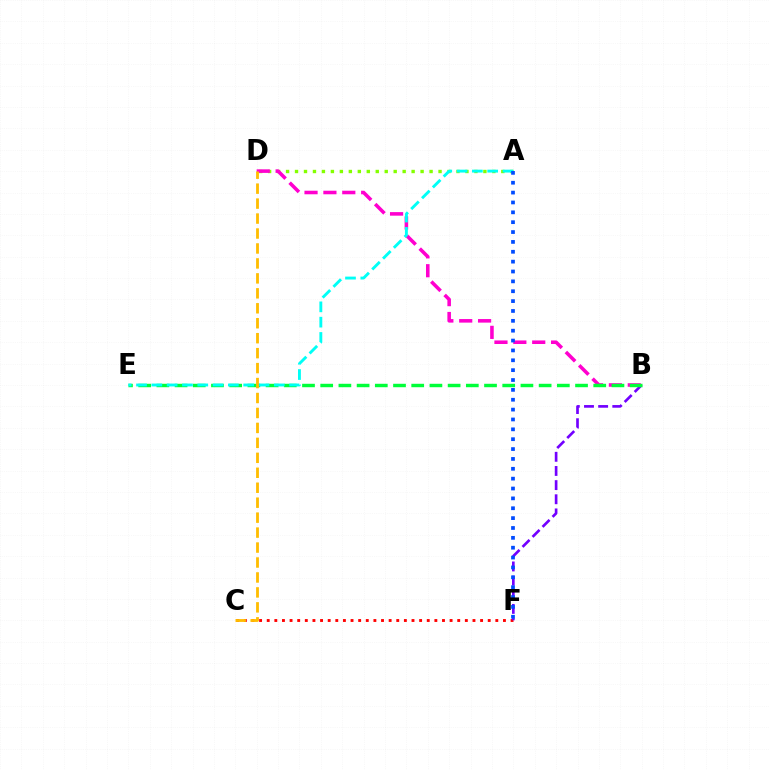{('A', 'D'): [{'color': '#84ff00', 'line_style': 'dotted', 'thickness': 2.44}], ('C', 'F'): [{'color': '#ff0000', 'line_style': 'dotted', 'thickness': 2.07}], ('B', 'F'): [{'color': '#7200ff', 'line_style': 'dashed', 'thickness': 1.92}], ('B', 'D'): [{'color': '#ff00cf', 'line_style': 'dashed', 'thickness': 2.56}], ('B', 'E'): [{'color': '#00ff39', 'line_style': 'dashed', 'thickness': 2.47}], ('A', 'E'): [{'color': '#00fff6', 'line_style': 'dashed', 'thickness': 2.08}], ('A', 'F'): [{'color': '#004bff', 'line_style': 'dotted', 'thickness': 2.68}], ('C', 'D'): [{'color': '#ffbd00', 'line_style': 'dashed', 'thickness': 2.03}]}